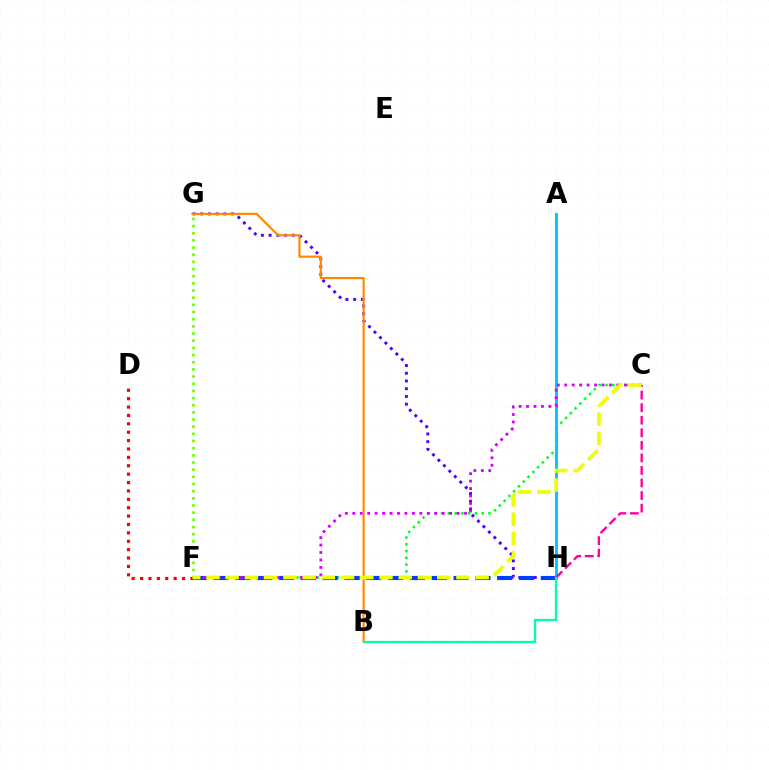{('G', 'H'): [{'color': '#4f00ff', 'line_style': 'dotted', 'thickness': 2.1}], ('C', 'F'): [{'color': '#00ff27', 'line_style': 'dotted', 'thickness': 1.84}, {'color': '#d600ff', 'line_style': 'dotted', 'thickness': 2.02}, {'color': '#eeff00', 'line_style': 'dashed', 'thickness': 2.61}], ('F', 'H'): [{'color': '#003fff', 'line_style': 'dashed', 'thickness': 2.96}], ('F', 'G'): [{'color': '#66ff00', 'line_style': 'dotted', 'thickness': 1.95}], ('A', 'H'): [{'color': '#00c7ff', 'line_style': 'solid', 'thickness': 2.1}], ('C', 'H'): [{'color': '#ff00a0', 'line_style': 'dashed', 'thickness': 1.71}], ('B', 'G'): [{'color': '#ff8800', 'line_style': 'solid', 'thickness': 1.57}], ('B', 'H'): [{'color': '#00ffaf', 'line_style': 'solid', 'thickness': 1.64}], ('D', 'F'): [{'color': '#ff0000', 'line_style': 'dotted', 'thickness': 2.28}]}